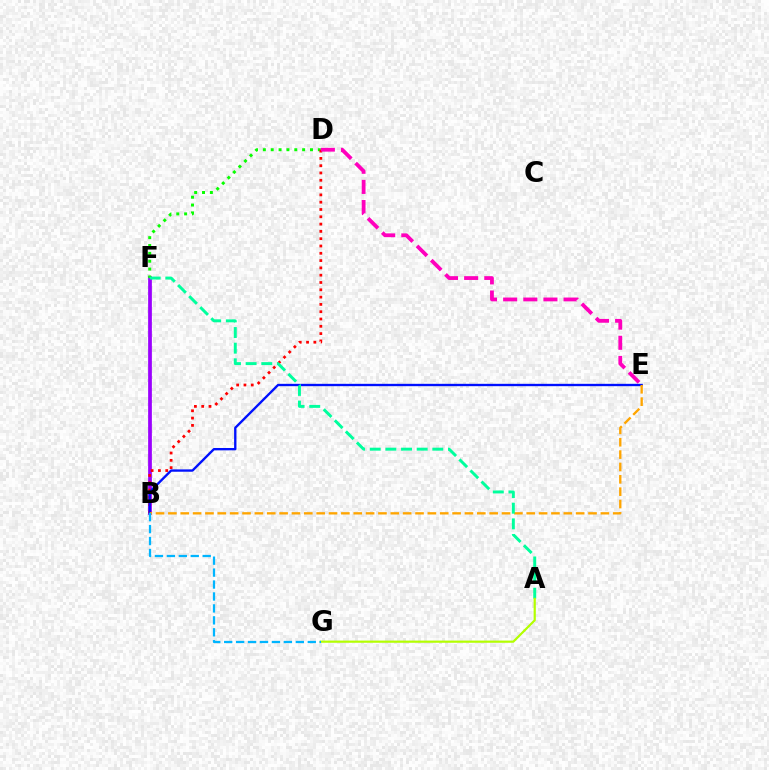{('B', 'F'): [{'color': '#9b00ff', 'line_style': 'solid', 'thickness': 2.69}], ('D', 'F'): [{'color': '#08ff00', 'line_style': 'dotted', 'thickness': 2.13}], ('B', 'D'): [{'color': '#ff0000', 'line_style': 'dotted', 'thickness': 1.98}], ('D', 'E'): [{'color': '#ff00bd', 'line_style': 'dashed', 'thickness': 2.74}], ('B', 'E'): [{'color': '#0010ff', 'line_style': 'solid', 'thickness': 1.69}, {'color': '#ffa500', 'line_style': 'dashed', 'thickness': 1.68}], ('A', 'F'): [{'color': '#00ff9d', 'line_style': 'dashed', 'thickness': 2.13}], ('A', 'G'): [{'color': '#b3ff00', 'line_style': 'solid', 'thickness': 1.58}], ('B', 'G'): [{'color': '#00b5ff', 'line_style': 'dashed', 'thickness': 1.62}]}